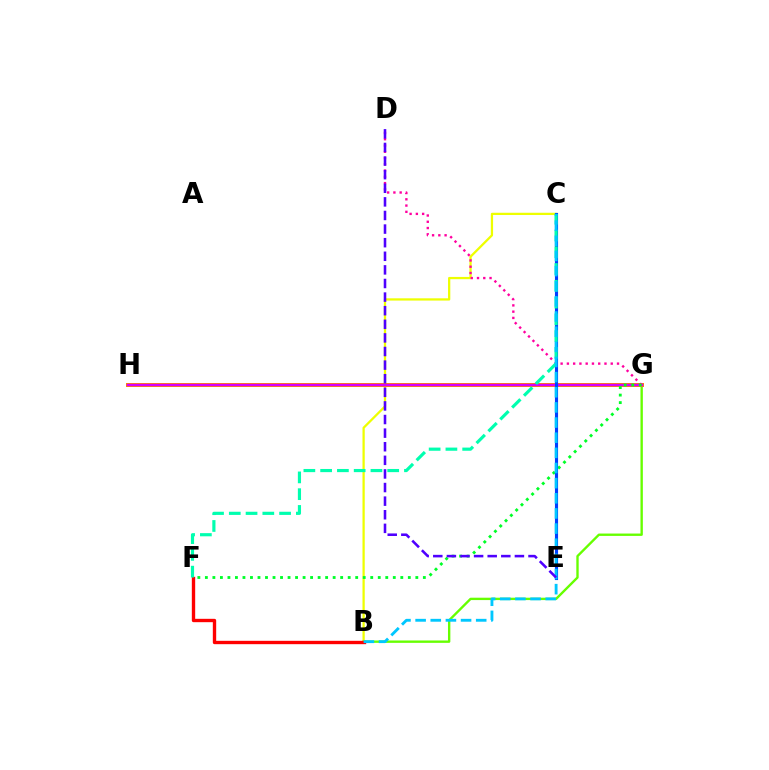{('B', 'C'): [{'color': '#eeff00', 'line_style': 'solid', 'thickness': 1.63}, {'color': '#00c7ff', 'line_style': 'dashed', 'thickness': 2.06}], ('B', 'G'): [{'color': '#66ff00', 'line_style': 'solid', 'thickness': 1.71}], ('G', 'H'): [{'color': '#ff8800', 'line_style': 'solid', 'thickness': 2.88}, {'color': '#d600ff', 'line_style': 'solid', 'thickness': 1.72}], ('D', 'G'): [{'color': '#ff00a0', 'line_style': 'dotted', 'thickness': 1.7}], ('F', 'G'): [{'color': '#00ff27', 'line_style': 'dotted', 'thickness': 2.04}], ('B', 'F'): [{'color': '#ff0000', 'line_style': 'solid', 'thickness': 2.42}], ('C', 'E'): [{'color': '#003fff', 'line_style': 'solid', 'thickness': 2.24}], ('C', 'F'): [{'color': '#00ffaf', 'line_style': 'dashed', 'thickness': 2.28}], ('D', 'E'): [{'color': '#4f00ff', 'line_style': 'dashed', 'thickness': 1.85}]}